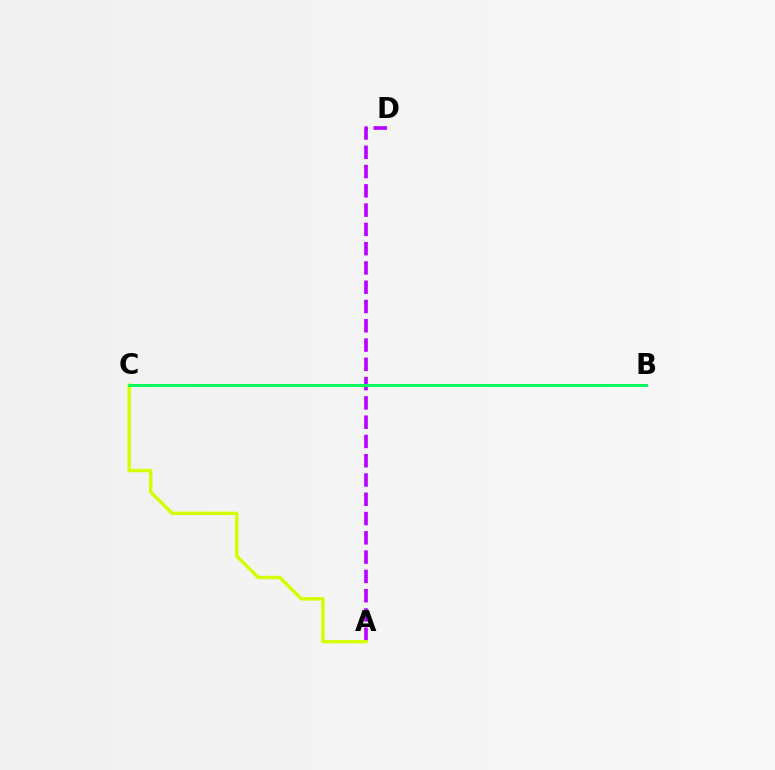{('B', 'C'): [{'color': '#0074ff', 'line_style': 'solid', 'thickness': 2.03}, {'color': '#ff0000', 'line_style': 'dotted', 'thickness': 2.19}, {'color': '#00ff5c', 'line_style': 'solid', 'thickness': 2.1}], ('A', 'D'): [{'color': '#b900ff', 'line_style': 'dashed', 'thickness': 2.62}], ('A', 'C'): [{'color': '#d1ff00', 'line_style': 'solid', 'thickness': 2.45}]}